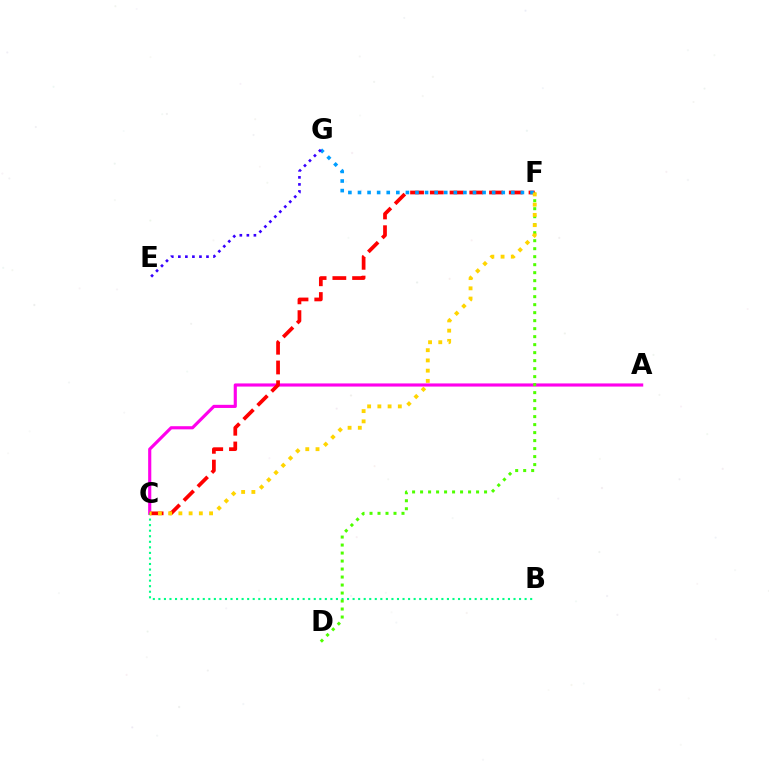{('A', 'C'): [{'color': '#ff00ed', 'line_style': 'solid', 'thickness': 2.26}], ('B', 'C'): [{'color': '#00ff86', 'line_style': 'dotted', 'thickness': 1.51}], ('D', 'F'): [{'color': '#4fff00', 'line_style': 'dotted', 'thickness': 2.17}], ('C', 'F'): [{'color': '#ff0000', 'line_style': 'dashed', 'thickness': 2.68}, {'color': '#ffd500', 'line_style': 'dotted', 'thickness': 2.78}], ('F', 'G'): [{'color': '#009eff', 'line_style': 'dotted', 'thickness': 2.6}], ('E', 'G'): [{'color': '#3700ff', 'line_style': 'dotted', 'thickness': 1.91}]}